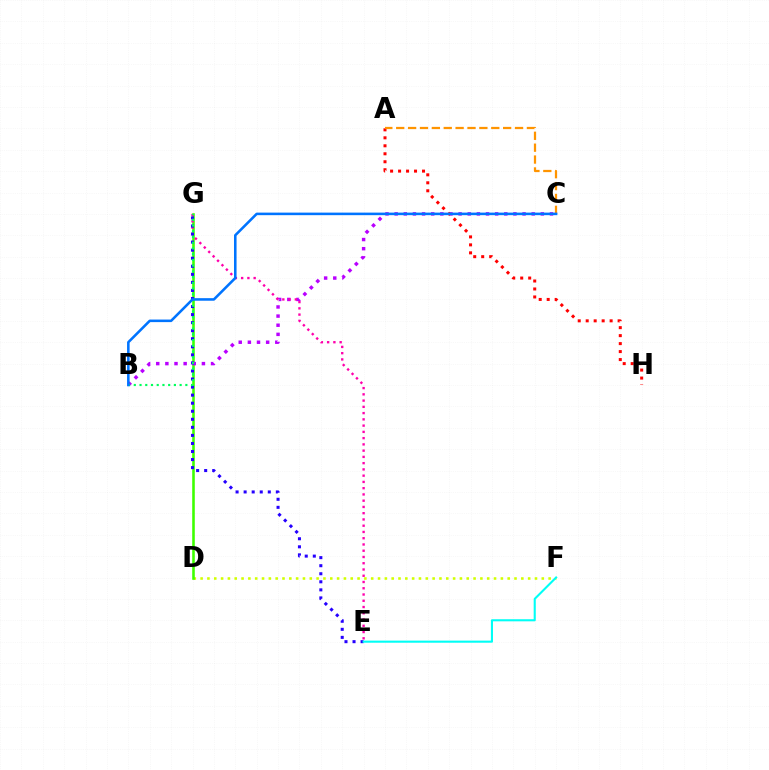{('D', 'F'): [{'color': '#d1ff00', 'line_style': 'dotted', 'thickness': 1.85}], ('D', 'G'): [{'color': '#3dff00', 'line_style': 'solid', 'thickness': 1.86}], ('B', 'C'): [{'color': '#b900ff', 'line_style': 'dotted', 'thickness': 2.48}, {'color': '#0074ff', 'line_style': 'solid', 'thickness': 1.84}], ('A', 'H'): [{'color': '#ff0000', 'line_style': 'dotted', 'thickness': 2.17}], ('E', 'G'): [{'color': '#ff00ac', 'line_style': 'dotted', 'thickness': 1.7}, {'color': '#2500ff', 'line_style': 'dotted', 'thickness': 2.19}], ('A', 'C'): [{'color': '#ff9400', 'line_style': 'dashed', 'thickness': 1.61}], ('E', 'F'): [{'color': '#00fff6', 'line_style': 'solid', 'thickness': 1.51}], ('B', 'G'): [{'color': '#00ff5c', 'line_style': 'dotted', 'thickness': 1.56}]}